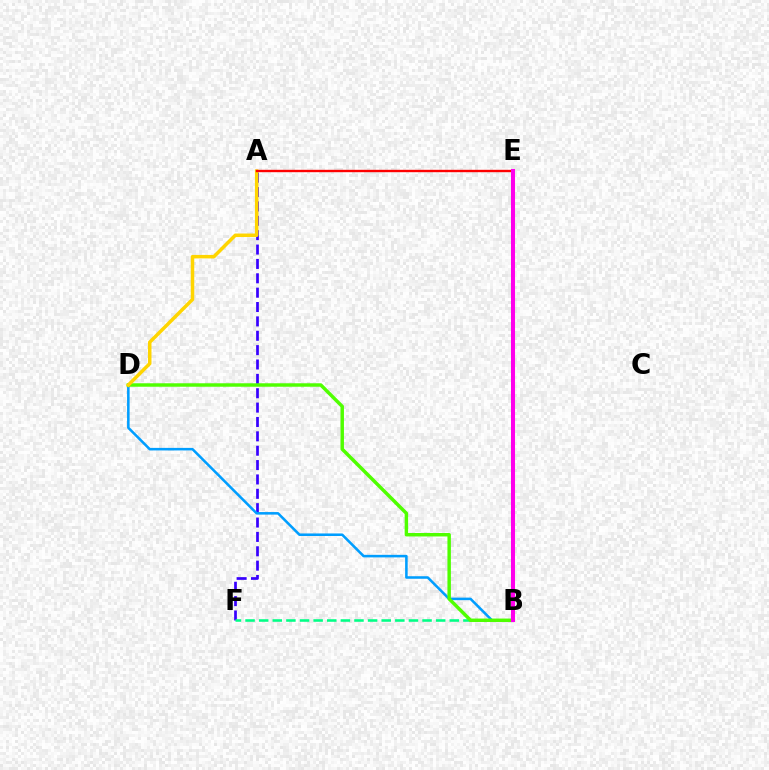{('A', 'F'): [{'color': '#3700ff', 'line_style': 'dashed', 'thickness': 1.95}], ('B', 'F'): [{'color': '#00ff86', 'line_style': 'dashed', 'thickness': 1.85}], ('B', 'D'): [{'color': '#009eff', 'line_style': 'solid', 'thickness': 1.84}, {'color': '#4fff00', 'line_style': 'solid', 'thickness': 2.49}], ('A', 'D'): [{'color': '#ffd500', 'line_style': 'solid', 'thickness': 2.52}], ('A', 'E'): [{'color': '#ff0000', 'line_style': 'solid', 'thickness': 1.71}], ('B', 'E'): [{'color': '#ff00ed', 'line_style': 'solid', 'thickness': 2.91}]}